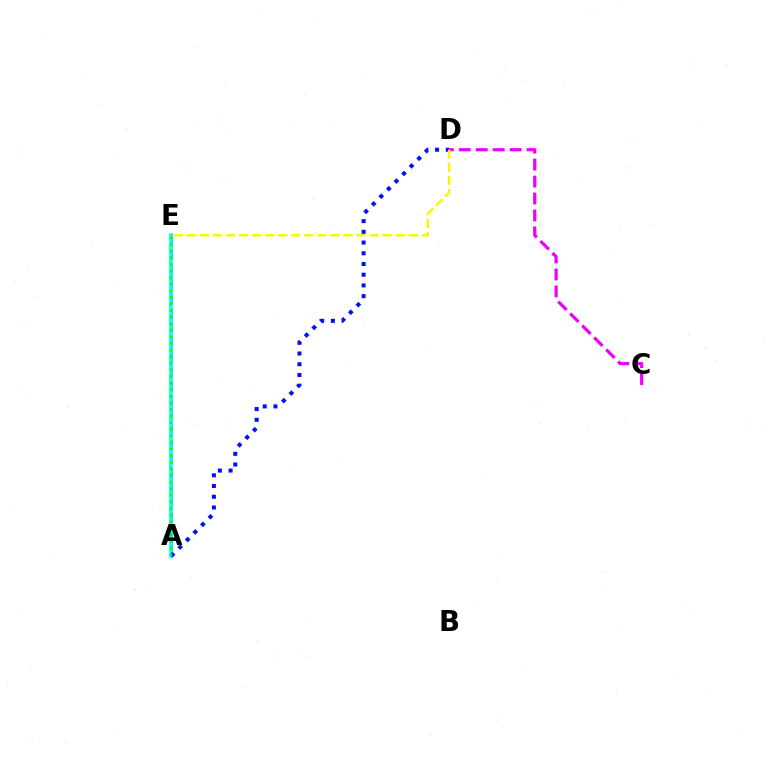{('A', 'E'): [{'color': '#ff0000', 'line_style': 'dashed', 'thickness': 1.98}, {'color': '#00fff6', 'line_style': 'solid', 'thickness': 2.65}, {'color': '#08ff00', 'line_style': 'dotted', 'thickness': 1.79}], ('A', 'D'): [{'color': '#0010ff', 'line_style': 'dotted', 'thickness': 2.91}], ('C', 'D'): [{'color': '#ee00ff', 'line_style': 'dashed', 'thickness': 2.3}], ('D', 'E'): [{'color': '#fcf500', 'line_style': 'dashed', 'thickness': 1.77}]}